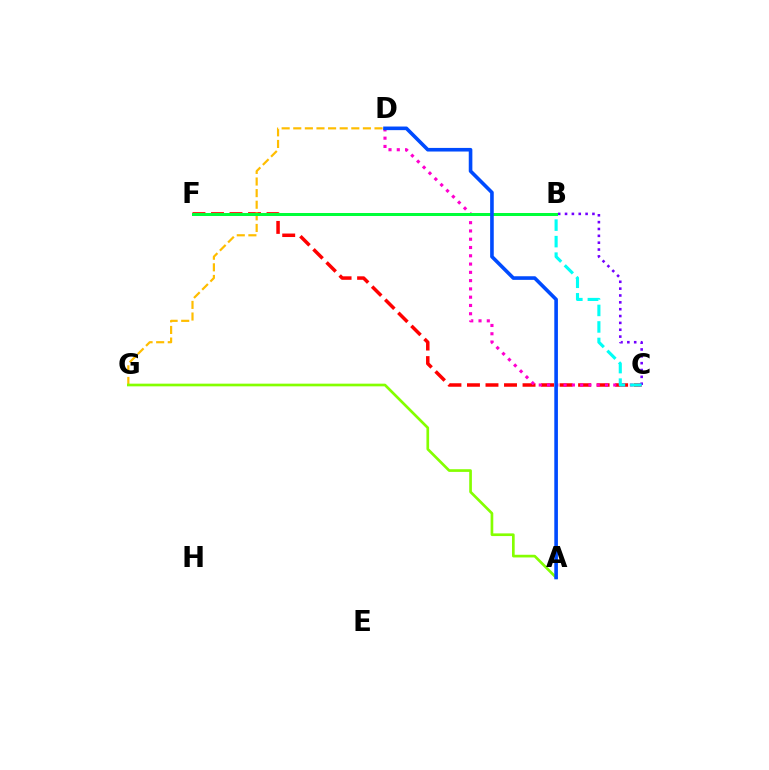{('C', 'F'): [{'color': '#ff0000', 'line_style': 'dashed', 'thickness': 2.52}], ('C', 'D'): [{'color': '#ff00cf', 'line_style': 'dotted', 'thickness': 2.25}], ('B', 'C'): [{'color': '#7200ff', 'line_style': 'dotted', 'thickness': 1.86}, {'color': '#00fff6', 'line_style': 'dashed', 'thickness': 2.24}], ('D', 'G'): [{'color': '#ffbd00', 'line_style': 'dashed', 'thickness': 1.58}], ('B', 'F'): [{'color': '#00ff39', 'line_style': 'solid', 'thickness': 2.16}], ('A', 'G'): [{'color': '#84ff00', 'line_style': 'solid', 'thickness': 1.93}], ('A', 'D'): [{'color': '#004bff', 'line_style': 'solid', 'thickness': 2.6}]}